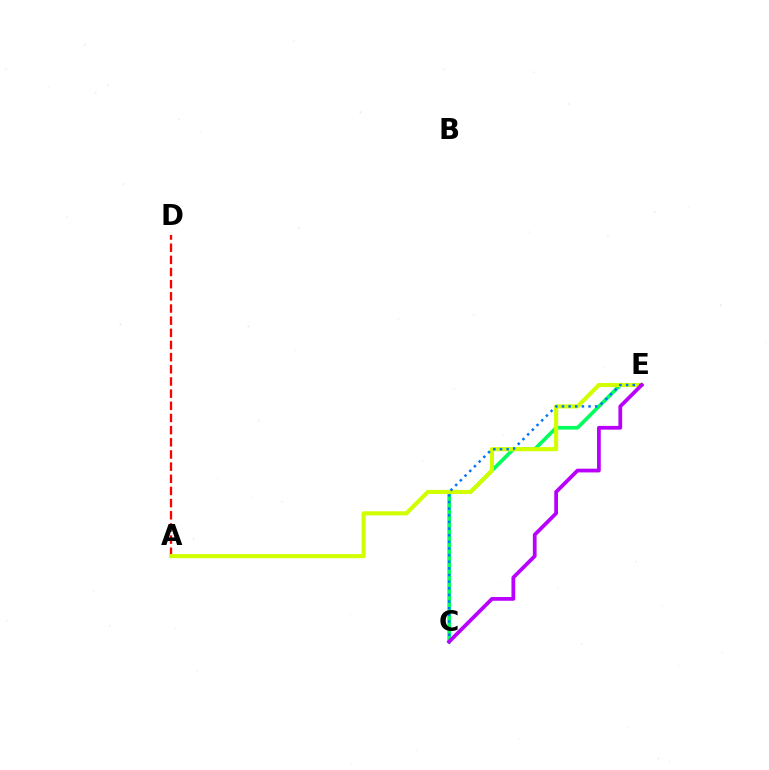{('C', 'E'): [{'color': '#00ff5c', 'line_style': 'solid', 'thickness': 2.62}, {'color': '#0074ff', 'line_style': 'dotted', 'thickness': 1.8}, {'color': '#b900ff', 'line_style': 'solid', 'thickness': 2.7}], ('A', 'D'): [{'color': '#ff0000', 'line_style': 'dashed', 'thickness': 1.65}], ('A', 'E'): [{'color': '#d1ff00', 'line_style': 'solid', 'thickness': 2.95}]}